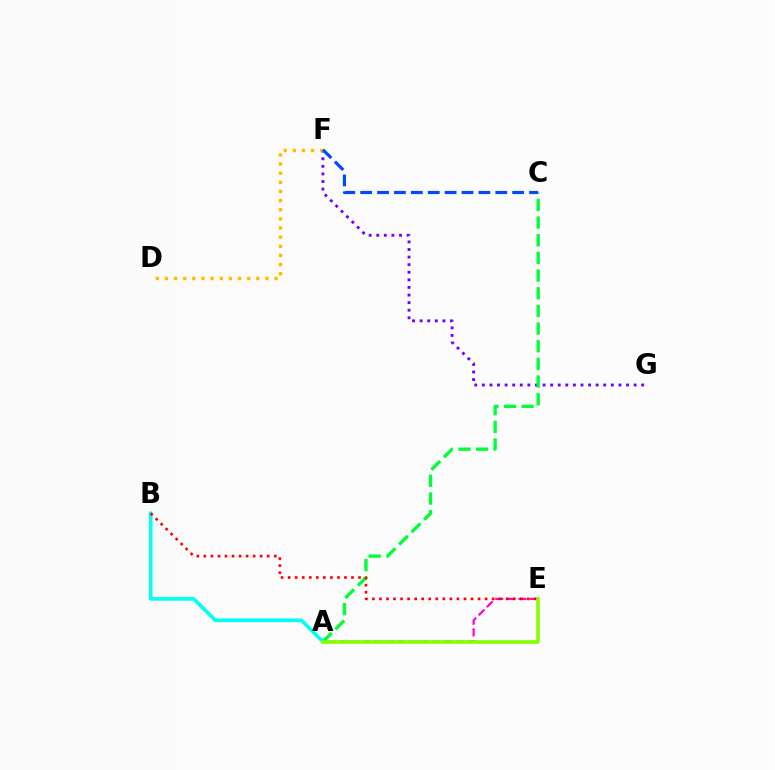{('A', 'E'): [{'color': '#ff00cf', 'line_style': 'dashed', 'thickness': 1.58}, {'color': '#84ff00', 'line_style': 'solid', 'thickness': 2.6}], ('F', 'G'): [{'color': '#7200ff', 'line_style': 'dotted', 'thickness': 2.06}], ('A', 'C'): [{'color': '#00ff39', 'line_style': 'dashed', 'thickness': 2.4}], ('D', 'F'): [{'color': '#ffbd00', 'line_style': 'dotted', 'thickness': 2.48}], ('A', 'B'): [{'color': '#00fff6', 'line_style': 'solid', 'thickness': 2.62}], ('B', 'E'): [{'color': '#ff0000', 'line_style': 'dotted', 'thickness': 1.91}], ('C', 'F'): [{'color': '#004bff', 'line_style': 'dashed', 'thickness': 2.29}]}